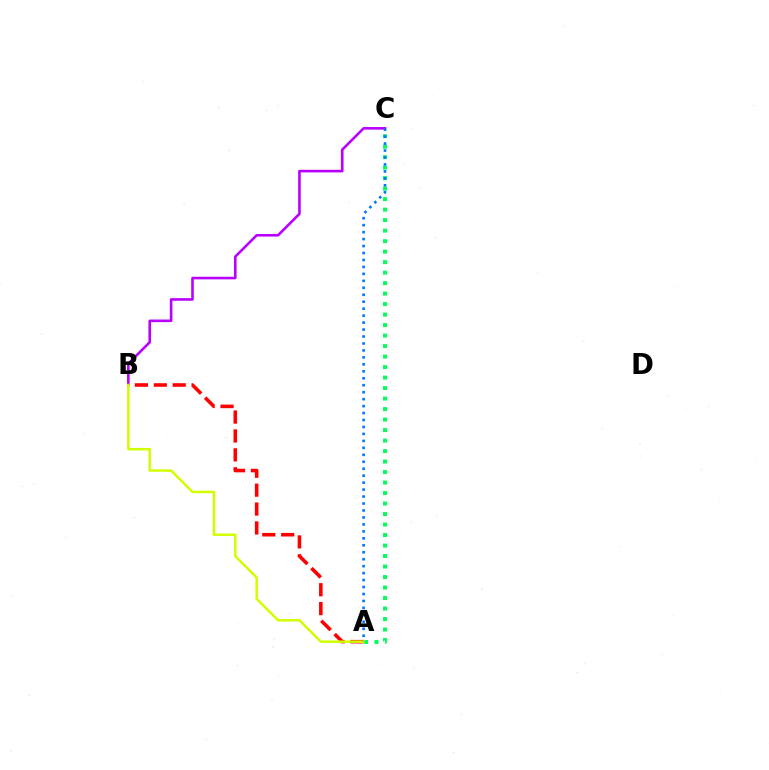{('A', 'C'): [{'color': '#00ff5c', 'line_style': 'dotted', 'thickness': 2.85}, {'color': '#0074ff', 'line_style': 'dotted', 'thickness': 1.89}], ('B', 'C'): [{'color': '#b900ff', 'line_style': 'solid', 'thickness': 1.87}], ('A', 'B'): [{'color': '#ff0000', 'line_style': 'dashed', 'thickness': 2.57}, {'color': '#d1ff00', 'line_style': 'solid', 'thickness': 1.8}]}